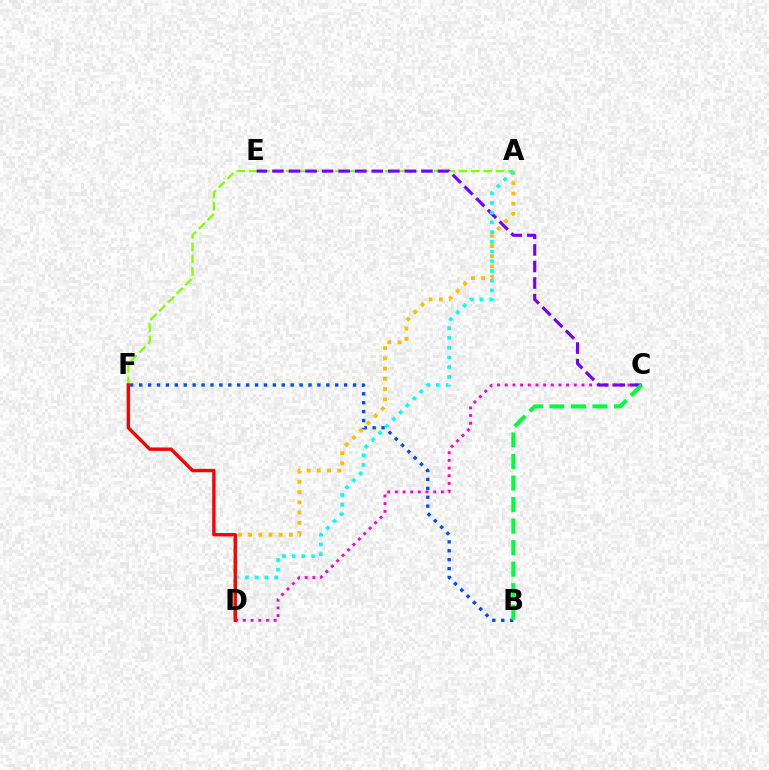{('A', 'D'): [{'color': '#ffbd00', 'line_style': 'dotted', 'thickness': 2.78}, {'color': '#00fff6', 'line_style': 'dotted', 'thickness': 2.64}], ('A', 'F'): [{'color': '#84ff00', 'line_style': 'dashed', 'thickness': 1.68}], ('B', 'F'): [{'color': '#004bff', 'line_style': 'dotted', 'thickness': 2.42}], ('C', 'D'): [{'color': '#ff00cf', 'line_style': 'dotted', 'thickness': 2.08}], ('C', 'E'): [{'color': '#7200ff', 'line_style': 'dashed', 'thickness': 2.25}], ('B', 'C'): [{'color': '#00ff39', 'line_style': 'dashed', 'thickness': 2.92}], ('D', 'F'): [{'color': '#ff0000', 'line_style': 'solid', 'thickness': 2.44}]}